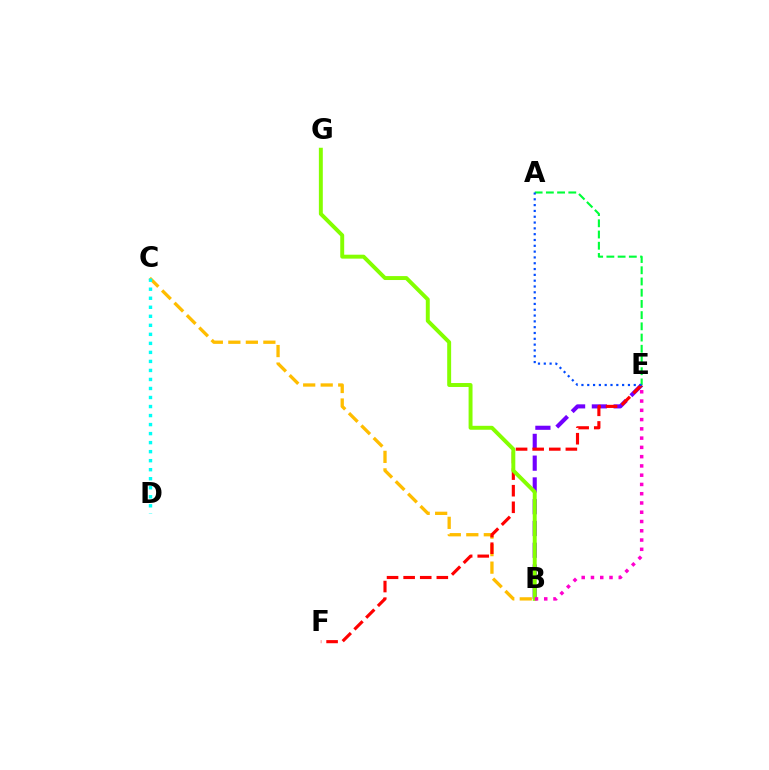{('B', 'E'): [{'color': '#7200ff', 'line_style': 'dashed', 'thickness': 2.96}, {'color': '#ff00cf', 'line_style': 'dotted', 'thickness': 2.52}], ('B', 'C'): [{'color': '#ffbd00', 'line_style': 'dashed', 'thickness': 2.38}], ('E', 'F'): [{'color': '#ff0000', 'line_style': 'dashed', 'thickness': 2.25}], ('A', 'E'): [{'color': '#00ff39', 'line_style': 'dashed', 'thickness': 1.52}, {'color': '#004bff', 'line_style': 'dotted', 'thickness': 1.58}], ('B', 'G'): [{'color': '#84ff00', 'line_style': 'solid', 'thickness': 2.83}], ('C', 'D'): [{'color': '#00fff6', 'line_style': 'dotted', 'thickness': 2.45}]}